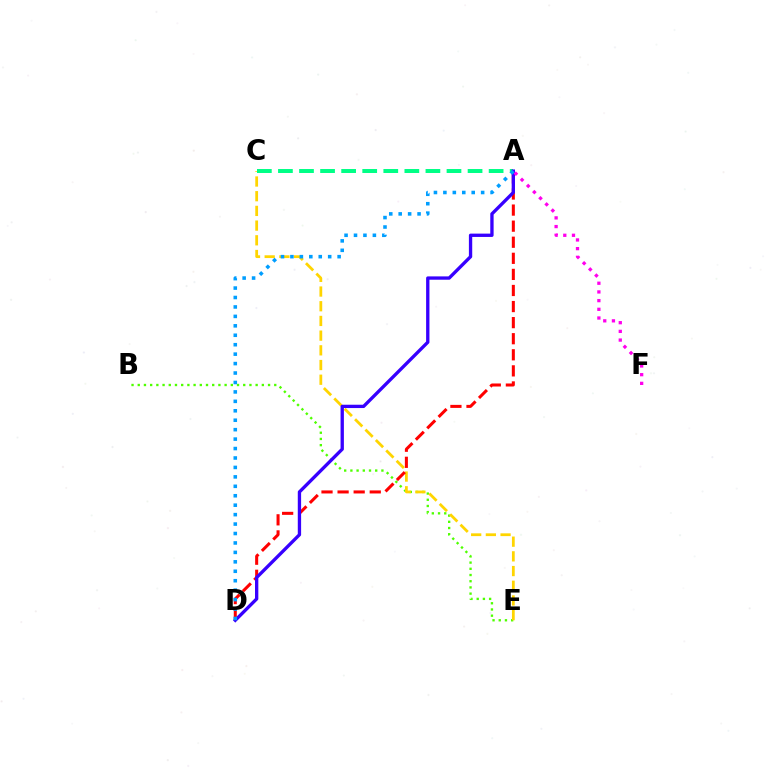{('B', 'E'): [{'color': '#4fff00', 'line_style': 'dotted', 'thickness': 1.69}], ('C', 'E'): [{'color': '#ffd500', 'line_style': 'dashed', 'thickness': 2.0}], ('A', 'C'): [{'color': '#00ff86', 'line_style': 'dashed', 'thickness': 2.86}], ('A', 'D'): [{'color': '#ff0000', 'line_style': 'dashed', 'thickness': 2.18}, {'color': '#3700ff', 'line_style': 'solid', 'thickness': 2.4}, {'color': '#009eff', 'line_style': 'dotted', 'thickness': 2.56}], ('A', 'F'): [{'color': '#ff00ed', 'line_style': 'dotted', 'thickness': 2.36}]}